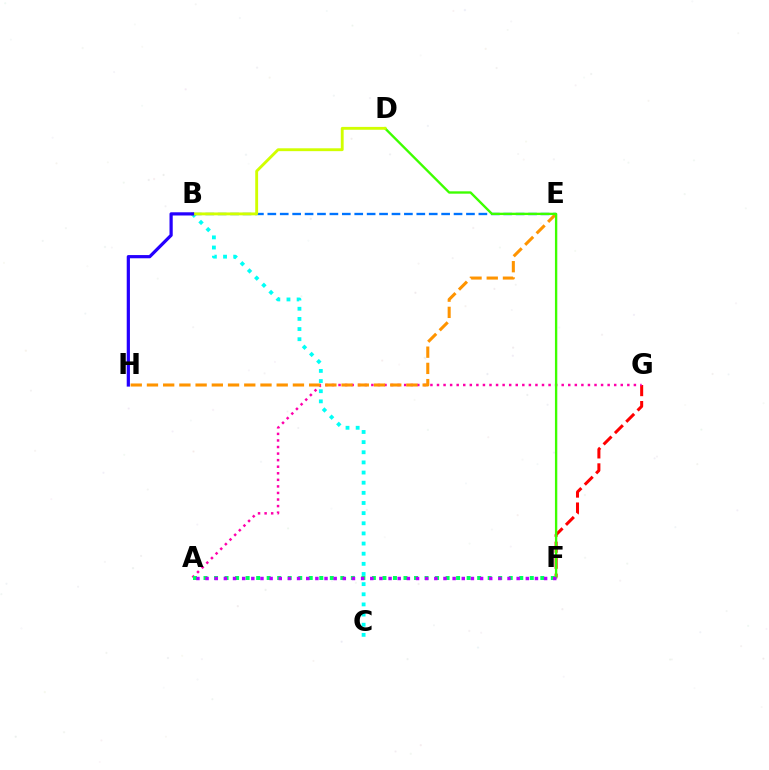{('B', 'C'): [{'color': '#00fff6', 'line_style': 'dotted', 'thickness': 2.76}], ('F', 'G'): [{'color': '#ff0000', 'line_style': 'dashed', 'thickness': 2.17}], ('A', 'G'): [{'color': '#ff00ac', 'line_style': 'dotted', 'thickness': 1.78}], ('B', 'E'): [{'color': '#0074ff', 'line_style': 'dashed', 'thickness': 1.69}], ('E', 'H'): [{'color': '#ff9400', 'line_style': 'dashed', 'thickness': 2.2}], ('D', 'F'): [{'color': '#3dff00', 'line_style': 'solid', 'thickness': 1.7}], ('A', 'F'): [{'color': '#00ff5c', 'line_style': 'dotted', 'thickness': 2.86}, {'color': '#b900ff', 'line_style': 'dotted', 'thickness': 2.49}], ('B', 'D'): [{'color': '#d1ff00', 'line_style': 'solid', 'thickness': 2.06}], ('B', 'H'): [{'color': '#2500ff', 'line_style': 'solid', 'thickness': 2.31}]}